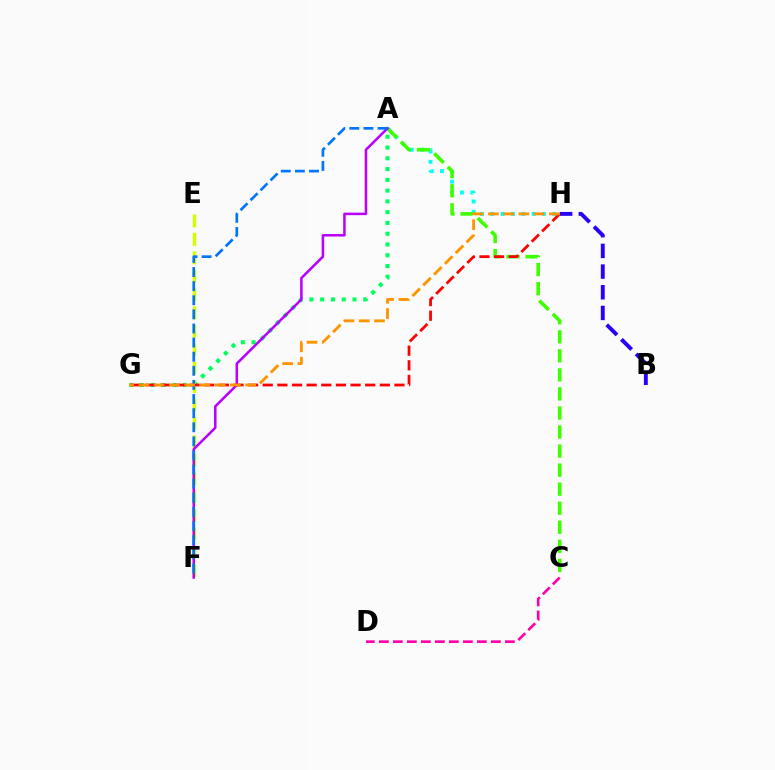{('A', 'H'): [{'color': '#00fff6', 'line_style': 'dotted', 'thickness': 2.81}], ('A', 'G'): [{'color': '#00ff5c', 'line_style': 'dotted', 'thickness': 2.93}], ('A', 'C'): [{'color': '#3dff00', 'line_style': 'dashed', 'thickness': 2.59}], ('C', 'D'): [{'color': '#ff00ac', 'line_style': 'dashed', 'thickness': 1.9}], ('E', 'F'): [{'color': '#d1ff00', 'line_style': 'dashed', 'thickness': 2.5}], ('A', 'F'): [{'color': '#b900ff', 'line_style': 'solid', 'thickness': 1.82}, {'color': '#0074ff', 'line_style': 'dashed', 'thickness': 1.92}], ('B', 'H'): [{'color': '#2500ff', 'line_style': 'dashed', 'thickness': 2.81}], ('G', 'H'): [{'color': '#ff0000', 'line_style': 'dashed', 'thickness': 1.99}, {'color': '#ff9400', 'line_style': 'dashed', 'thickness': 2.07}]}